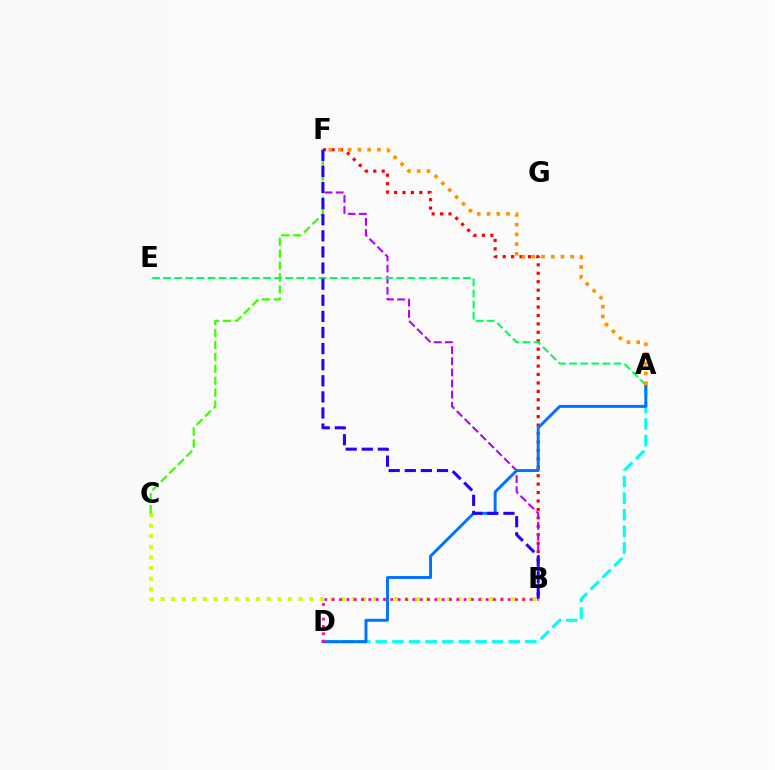{('B', 'F'): [{'color': '#ff0000', 'line_style': 'dotted', 'thickness': 2.29}, {'color': '#b900ff', 'line_style': 'dashed', 'thickness': 1.51}, {'color': '#2500ff', 'line_style': 'dashed', 'thickness': 2.19}], ('B', 'C'): [{'color': '#d1ff00', 'line_style': 'dotted', 'thickness': 2.88}], ('A', 'D'): [{'color': '#00fff6', 'line_style': 'dashed', 'thickness': 2.26}, {'color': '#0074ff', 'line_style': 'solid', 'thickness': 2.12}], ('C', 'F'): [{'color': '#3dff00', 'line_style': 'dashed', 'thickness': 1.62}], ('A', 'E'): [{'color': '#00ff5c', 'line_style': 'dashed', 'thickness': 1.51}], ('A', 'F'): [{'color': '#ff9400', 'line_style': 'dotted', 'thickness': 2.64}], ('B', 'D'): [{'color': '#ff00ac', 'line_style': 'dotted', 'thickness': 1.99}]}